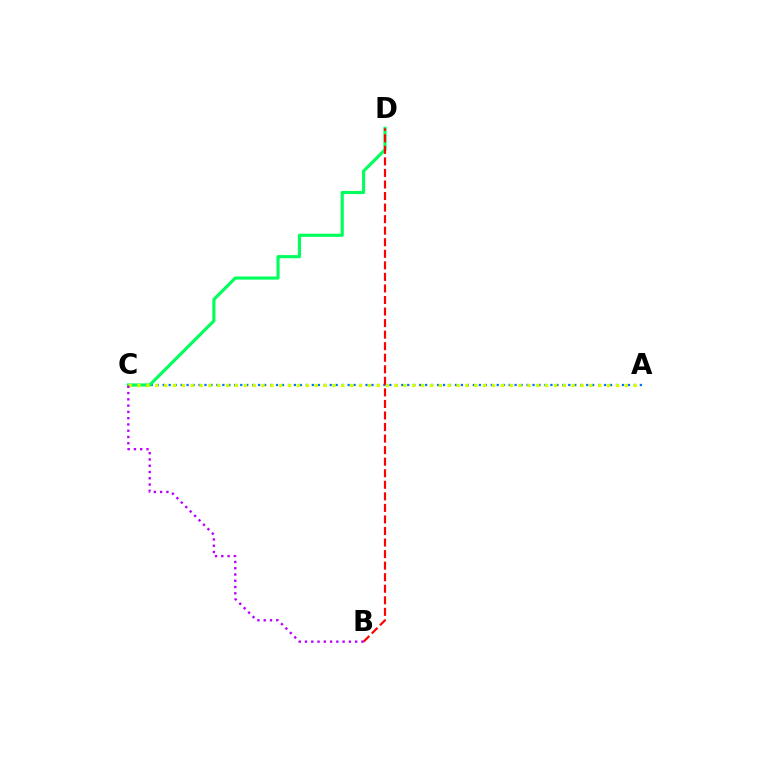{('A', 'C'): [{'color': '#0074ff', 'line_style': 'dotted', 'thickness': 1.62}, {'color': '#d1ff00', 'line_style': 'dotted', 'thickness': 2.41}], ('C', 'D'): [{'color': '#00ff5c', 'line_style': 'solid', 'thickness': 2.26}], ('B', 'D'): [{'color': '#ff0000', 'line_style': 'dashed', 'thickness': 1.57}], ('B', 'C'): [{'color': '#b900ff', 'line_style': 'dotted', 'thickness': 1.7}]}